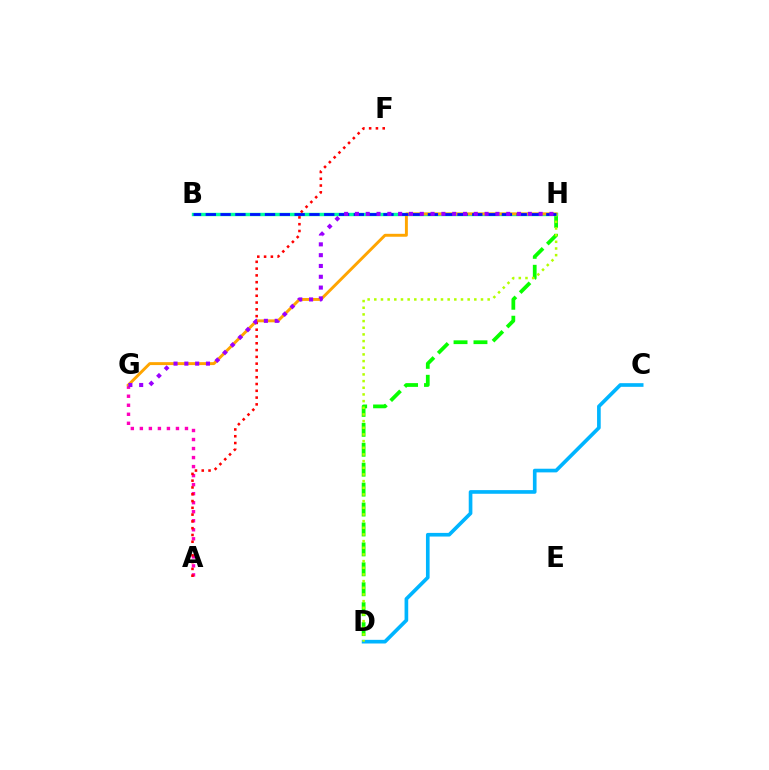{('D', 'H'): [{'color': '#08ff00', 'line_style': 'dashed', 'thickness': 2.71}, {'color': '#b3ff00', 'line_style': 'dotted', 'thickness': 1.81}], ('A', 'G'): [{'color': '#ff00bd', 'line_style': 'dotted', 'thickness': 2.45}], ('B', 'H'): [{'color': '#00ff9d', 'line_style': 'solid', 'thickness': 2.44}, {'color': '#0010ff', 'line_style': 'dashed', 'thickness': 2.01}], ('G', 'H'): [{'color': '#ffa500', 'line_style': 'solid', 'thickness': 2.11}, {'color': '#9b00ff', 'line_style': 'dotted', 'thickness': 2.94}], ('C', 'D'): [{'color': '#00b5ff', 'line_style': 'solid', 'thickness': 2.63}], ('A', 'F'): [{'color': '#ff0000', 'line_style': 'dotted', 'thickness': 1.84}]}